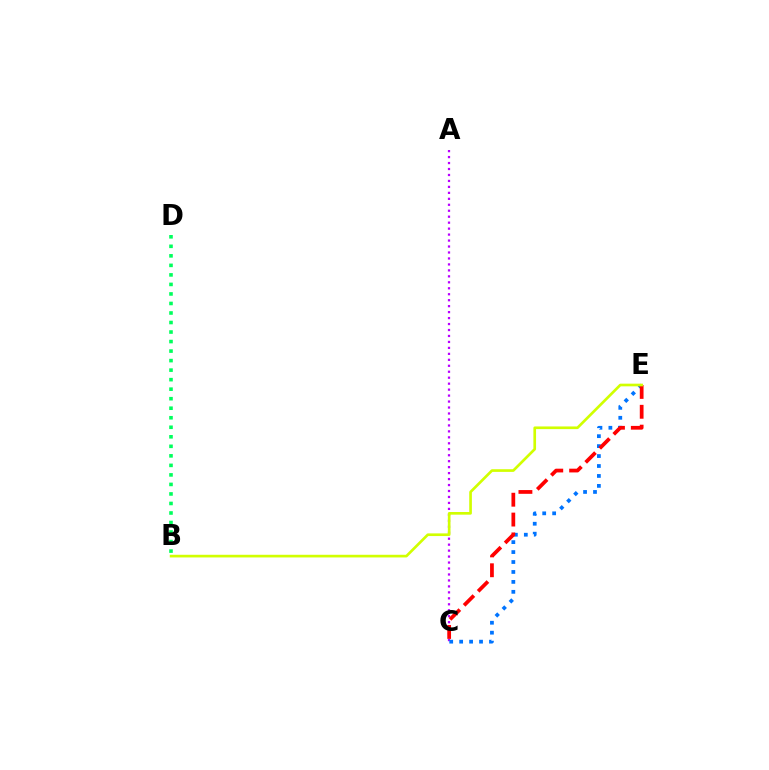{('A', 'C'): [{'color': '#b900ff', 'line_style': 'dotted', 'thickness': 1.62}], ('C', 'E'): [{'color': '#0074ff', 'line_style': 'dotted', 'thickness': 2.7}, {'color': '#ff0000', 'line_style': 'dashed', 'thickness': 2.7}], ('B', 'E'): [{'color': '#d1ff00', 'line_style': 'solid', 'thickness': 1.92}], ('B', 'D'): [{'color': '#00ff5c', 'line_style': 'dotted', 'thickness': 2.59}]}